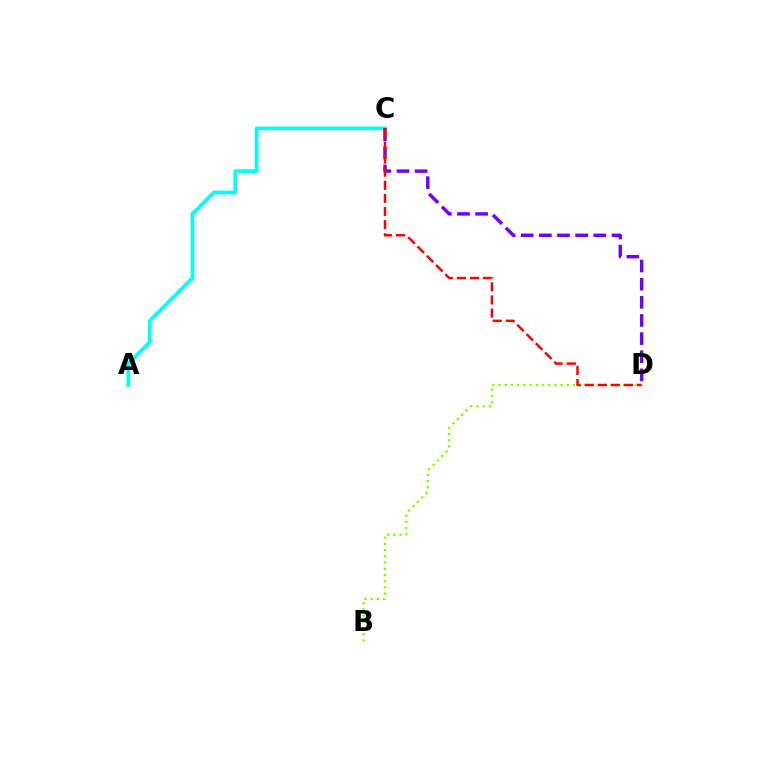{('B', 'D'): [{'color': '#84ff00', 'line_style': 'dotted', 'thickness': 1.69}], ('A', 'C'): [{'color': '#00fff6', 'line_style': 'solid', 'thickness': 2.68}], ('C', 'D'): [{'color': '#7200ff', 'line_style': 'dashed', 'thickness': 2.47}, {'color': '#ff0000', 'line_style': 'dashed', 'thickness': 1.78}]}